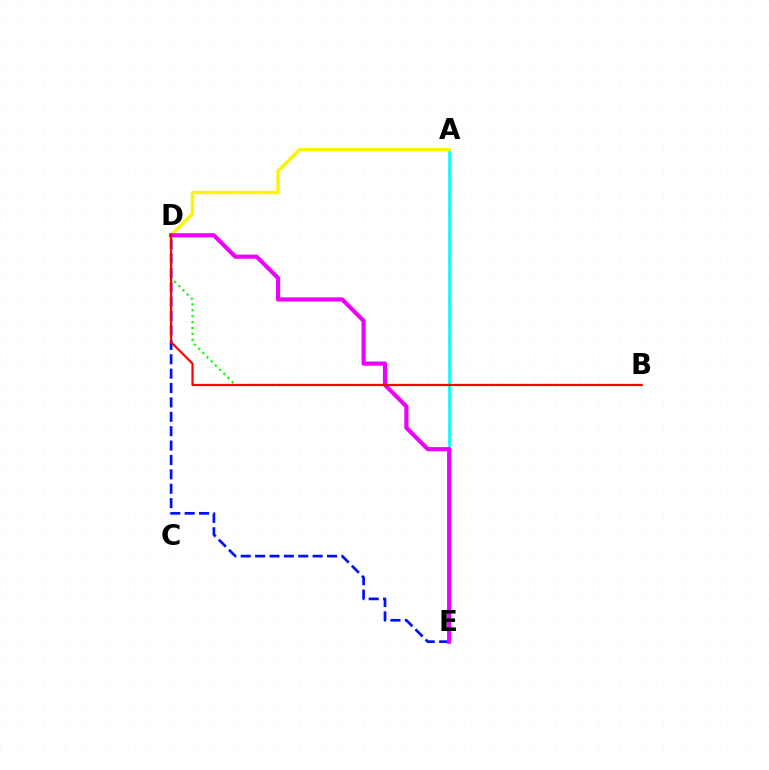{('A', 'E'): [{'color': '#00fff6', 'line_style': 'solid', 'thickness': 1.93}], ('A', 'D'): [{'color': '#fcf500', 'line_style': 'solid', 'thickness': 2.46}], ('B', 'D'): [{'color': '#08ff00', 'line_style': 'dotted', 'thickness': 1.61}, {'color': '#ff0000', 'line_style': 'solid', 'thickness': 1.59}], ('D', 'E'): [{'color': '#0010ff', 'line_style': 'dashed', 'thickness': 1.95}, {'color': '#ee00ff', 'line_style': 'solid', 'thickness': 3.0}]}